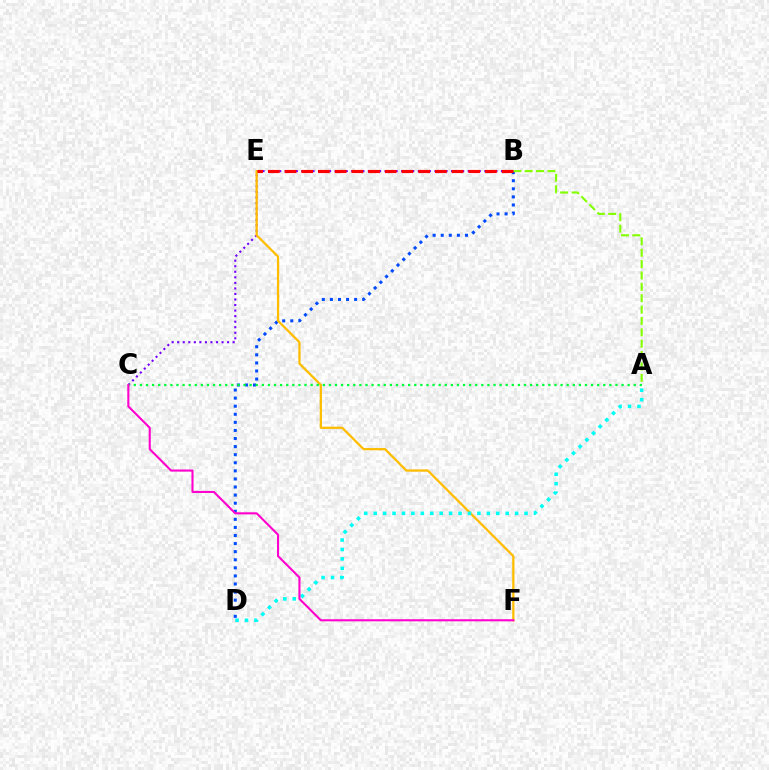{('B', 'C'): [{'color': '#7200ff', 'line_style': 'dotted', 'thickness': 1.51}], ('B', 'D'): [{'color': '#004bff', 'line_style': 'dotted', 'thickness': 2.2}], ('E', 'F'): [{'color': '#ffbd00', 'line_style': 'solid', 'thickness': 1.62}], ('A', 'C'): [{'color': '#00ff39', 'line_style': 'dotted', 'thickness': 1.66}], ('A', 'D'): [{'color': '#00fff6', 'line_style': 'dotted', 'thickness': 2.56}], ('A', 'B'): [{'color': '#84ff00', 'line_style': 'dashed', 'thickness': 1.55}], ('C', 'F'): [{'color': '#ff00cf', 'line_style': 'solid', 'thickness': 1.51}], ('B', 'E'): [{'color': '#ff0000', 'line_style': 'dashed', 'thickness': 2.27}]}